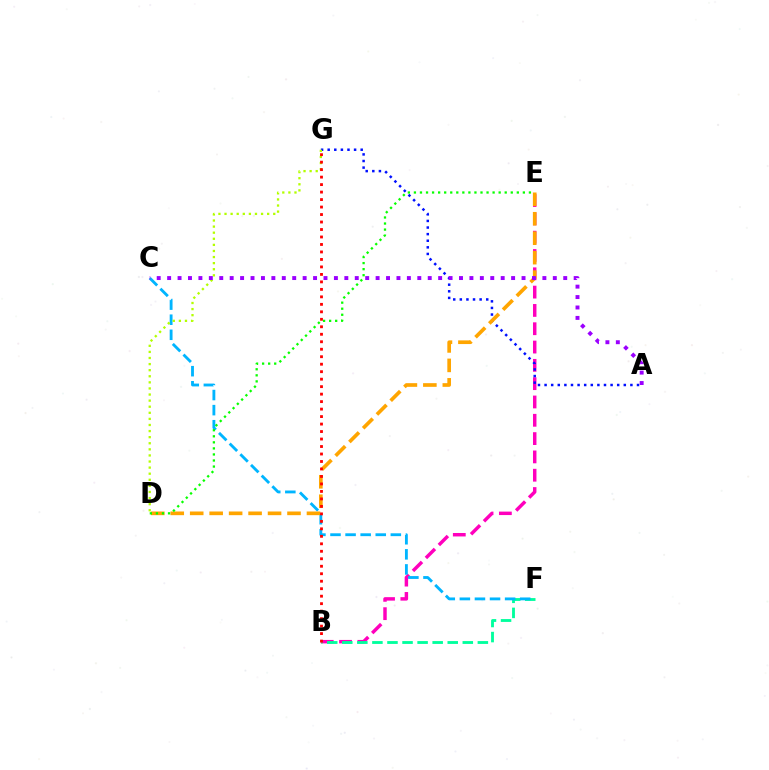{('B', 'E'): [{'color': '#ff00bd', 'line_style': 'dashed', 'thickness': 2.49}], ('B', 'F'): [{'color': '#00ff9d', 'line_style': 'dashed', 'thickness': 2.05}], ('A', 'G'): [{'color': '#0010ff', 'line_style': 'dotted', 'thickness': 1.79}], ('C', 'F'): [{'color': '#00b5ff', 'line_style': 'dashed', 'thickness': 2.05}], ('D', 'G'): [{'color': '#b3ff00', 'line_style': 'dotted', 'thickness': 1.65}], ('D', 'E'): [{'color': '#ffa500', 'line_style': 'dashed', 'thickness': 2.64}, {'color': '#08ff00', 'line_style': 'dotted', 'thickness': 1.64}], ('B', 'G'): [{'color': '#ff0000', 'line_style': 'dotted', 'thickness': 2.03}], ('A', 'C'): [{'color': '#9b00ff', 'line_style': 'dotted', 'thickness': 2.83}]}